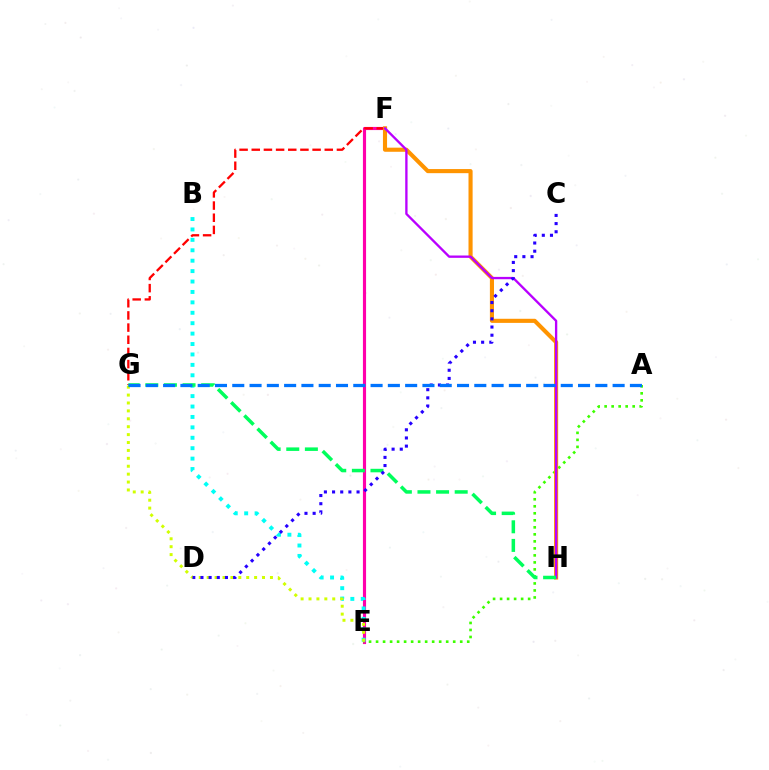{('E', 'F'): [{'color': '#ff00ac', 'line_style': 'solid', 'thickness': 2.26}], ('A', 'E'): [{'color': '#3dff00', 'line_style': 'dotted', 'thickness': 1.91}], ('F', 'G'): [{'color': '#ff0000', 'line_style': 'dashed', 'thickness': 1.65}], ('F', 'H'): [{'color': '#ff9400', 'line_style': 'solid', 'thickness': 2.96}, {'color': '#b900ff', 'line_style': 'solid', 'thickness': 1.68}], ('B', 'E'): [{'color': '#00fff6', 'line_style': 'dotted', 'thickness': 2.83}], ('E', 'G'): [{'color': '#d1ff00', 'line_style': 'dotted', 'thickness': 2.15}], ('G', 'H'): [{'color': '#00ff5c', 'line_style': 'dashed', 'thickness': 2.53}], ('C', 'D'): [{'color': '#2500ff', 'line_style': 'dotted', 'thickness': 2.22}], ('A', 'G'): [{'color': '#0074ff', 'line_style': 'dashed', 'thickness': 2.35}]}